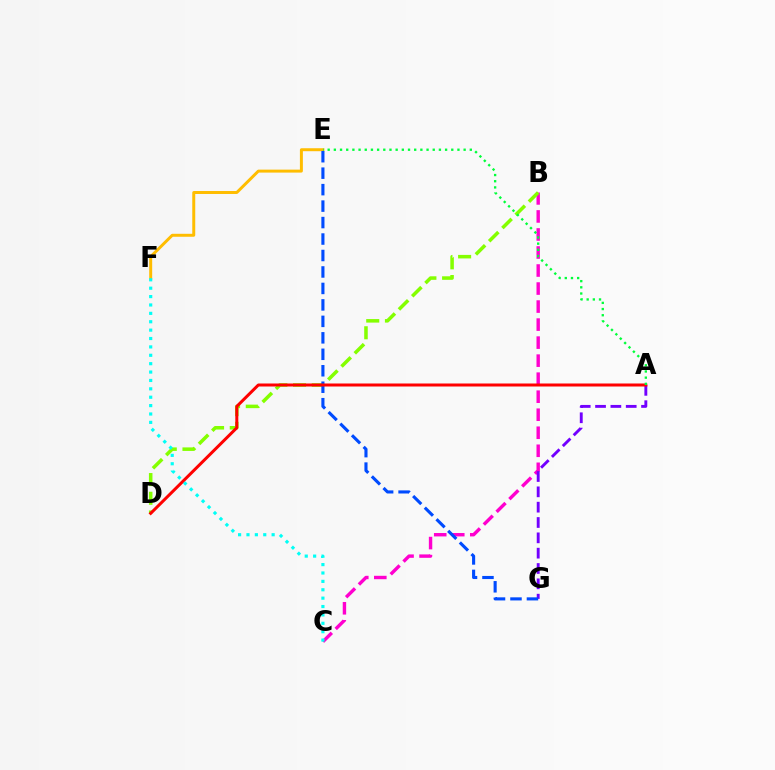{('B', 'C'): [{'color': '#ff00cf', 'line_style': 'dashed', 'thickness': 2.45}], ('A', 'G'): [{'color': '#7200ff', 'line_style': 'dashed', 'thickness': 2.08}], ('E', 'F'): [{'color': '#ffbd00', 'line_style': 'solid', 'thickness': 2.13}], ('B', 'D'): [{'color': '#84ff00', 'line_style': 'dashed', 'thickness': 2.54}], ('E', 'G'): [{'color': '#004bff', 'line_style': 'dashed', 'thickness': 2.24}], ('A', 'D'): [{'color': '#ff0000', 'line_style': 'solid', 'thickness': 2.16}], ('A', 'E'): [{'color': '#00ff39', 'line_style': 'dotted', 'thickness': 1.68}], ('C', 'F'): [{'color': '#00fff6', 'line_style': 'dotted', 'thickness': 2.28}]}